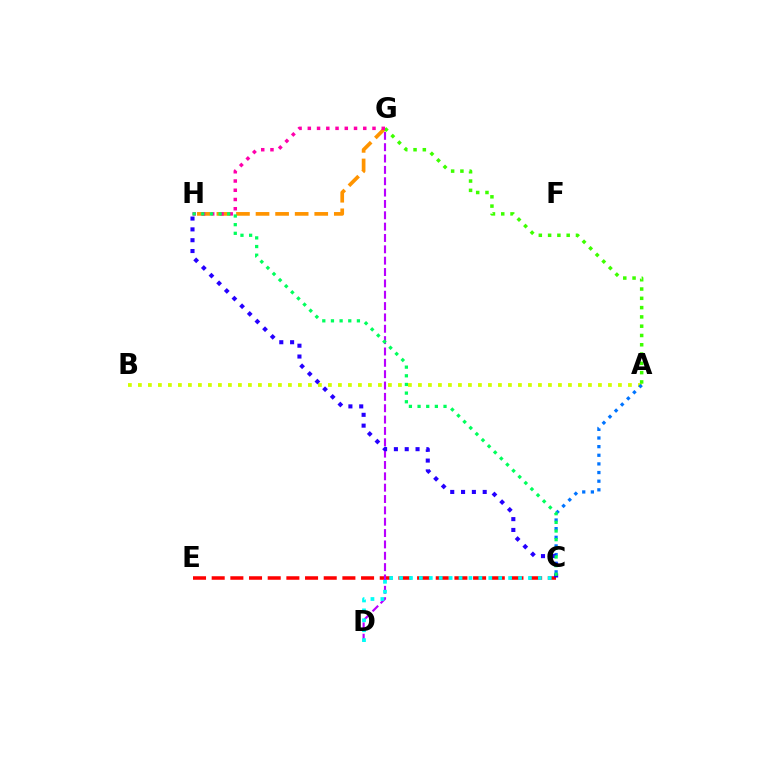{('C', 'E'): [{'color': '#ff0000', 'line_style': 'dashed', 'thickness': 2.54}], ('D', 'G'): [{'color': '#b900ff', 'line_style': 'dashed', 'thickness': 1.54}], ('A', 'B'): [{'color': '#d1ff00', 'line_style': 'dotted', 'thickness': 2.72}], ('G', 'H'): [{'color': '#ff9400', 'line_style': 'dashed', 'thickness': 2.66}, {'color': '#ff00ac', 'line_style': 'dotted', 'thickness': 2.51}], ('C', 'D'): [{'color': '#00fff6', 'line_style': 'dotted', 'thickness': 2.69}], ('A', 'C'): [{'color': '#0074ff', 'line_style': 'dotted', 'thickness': 2.35}], ('A', 'G'): [{'color': '#3dff00', 'line_style': 'dotted', 'thickness': 2.52}], ('C', 'H'): [{'color': '#2500ff', 'line_style': 'dotted', 'thickness': 2.94}, {'color': '#00ff5c', 'line_style': 'dotted', 'thickness': 2.35}]}